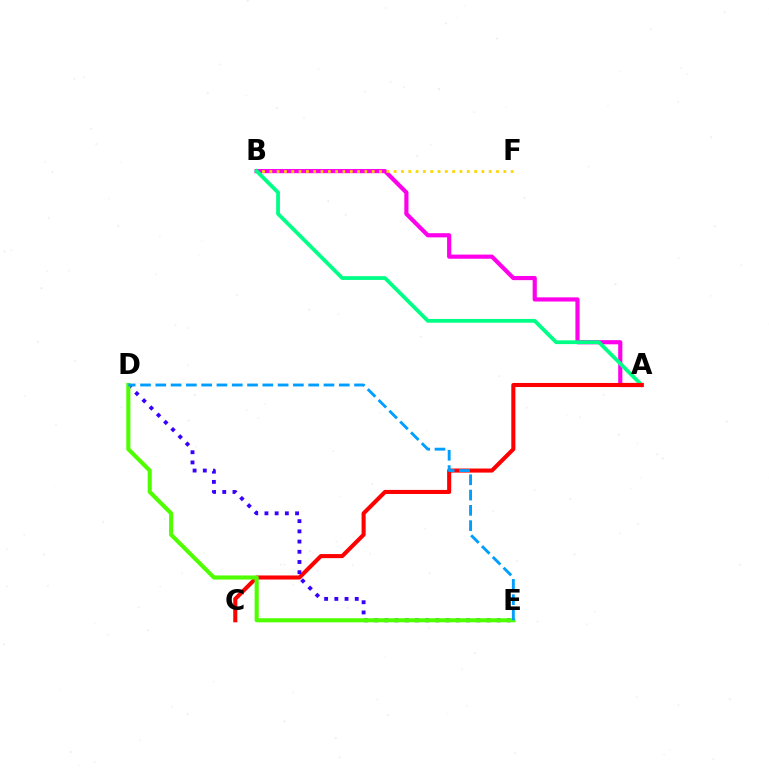{('A', 'B'): [{'color': '#ff00ed', 'line_style': 'solid', 'thickness': 3.0}, {'color': '#00ff86', 'line_style': 'solid', 'thickness': 2.72}], ('B', 'F'): [{'color': '#ffd500', 'line_style': 'dotted', 'thickness': 1.99}], ('A', 'C'): [{'color': '#ff0000', 'line_style': 'solid', 'thickness': 2.93}], ('D', 'E'): [{'color': '#3700ff', 'line_style': 'dotted', 'thickness': 2.77}, {'color': '#4fff00', 'line_style': 'solid', 'thickness': 2.95}, {'color': '#009eff', 'line_style': 'dashed', 'thickness': 2.08}]}